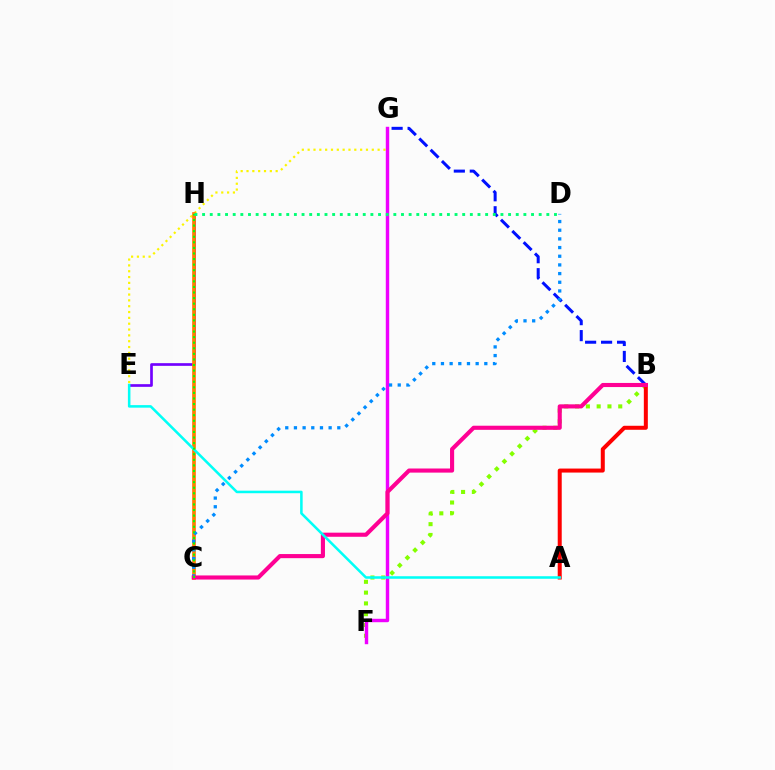{('B', 'F'): [{'color': '#84ff00', 'line_style': 'dotted', 'thickness': 2.93}], ('E', 'G'): [{'color': '#fcf500', 'line_style': 'dotted', 'thickness': 1.58}], ('F', 'G'): [{'color': '#ee00ff', 'line_style': 'solid', 'thickness': 2.46}], ('E', 'H'): [{'color': '#7200ff', 'line_style': 'solid', 'thickness': 1.93}], ('C', 'H'): [{'color': '#ff7c00', 'line_style': 'solid', 'thickness': 2.64}, {'color': '#08ff00', 'line_style': 'dotted', 'thickness': 1.52}], ('B', 'G'): [{'color': '#0010ff', 'line_style': 'dashed', 'thickness': 2.17}], ('C', 'D'): [{'color': '#008cff', 'line_style': 'dotted', 'thickness': 2.36}], ('A', 'B'): [{'color': '#ff0000', 'line_style': 'solid', 'thickness': 2.88}], ('B', 'C'): [{'color': '#ff0094', 'line_style': 'solid', 'thickness': 2.96}], ('A', 'E'): [{'color': '#00fff6', 'line_style': 'solid', 'thickness': 1.83}], ('D', 'H'): [{'color': '#00ff74', 'line_style': 'dotted', 'thickness': 2.08}]}